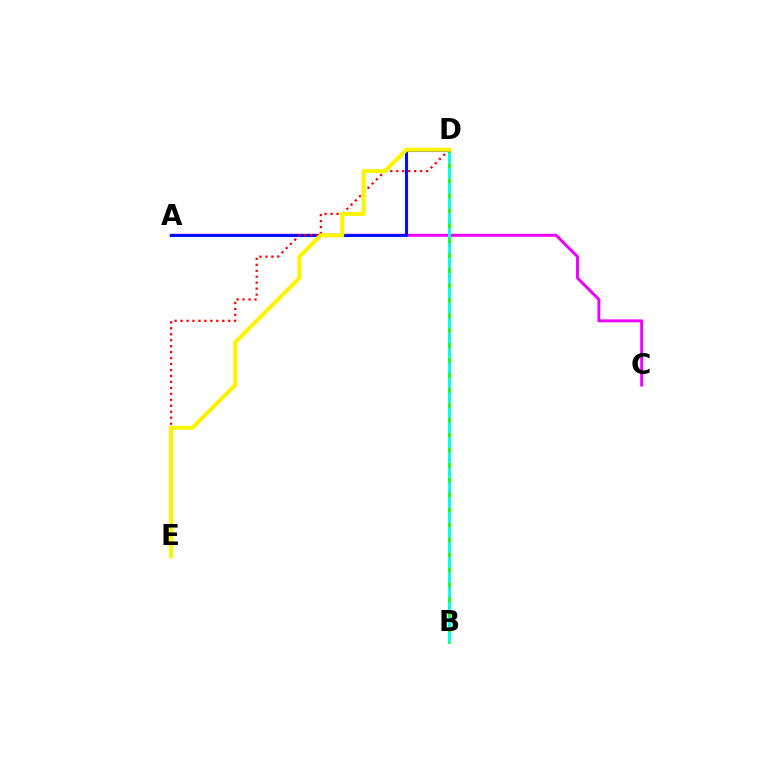{('A', 'C'): [{'color': '#ee00ff', 'line_style': 'solid', 'thickness': 2.1}], ('B', 'D'): [{'color': '#08ff00', 'line_style': 'solid', 'thickness': 1.95}, {'color': '#00fff6', 'line_style': 'dashed', 'thickness': 2.03}], ('A', 'D'): [{'color': '#0010ff', 'line_style': 'solid', 'thickness': 2.21}], ('D', 'E'): [{'color': '#ff0000', 'line_style': 'dotted', 'thickness': 1.62}, {'color': '#fcf500', 'line_style': 'solid', 'thickness': 2.93}]}